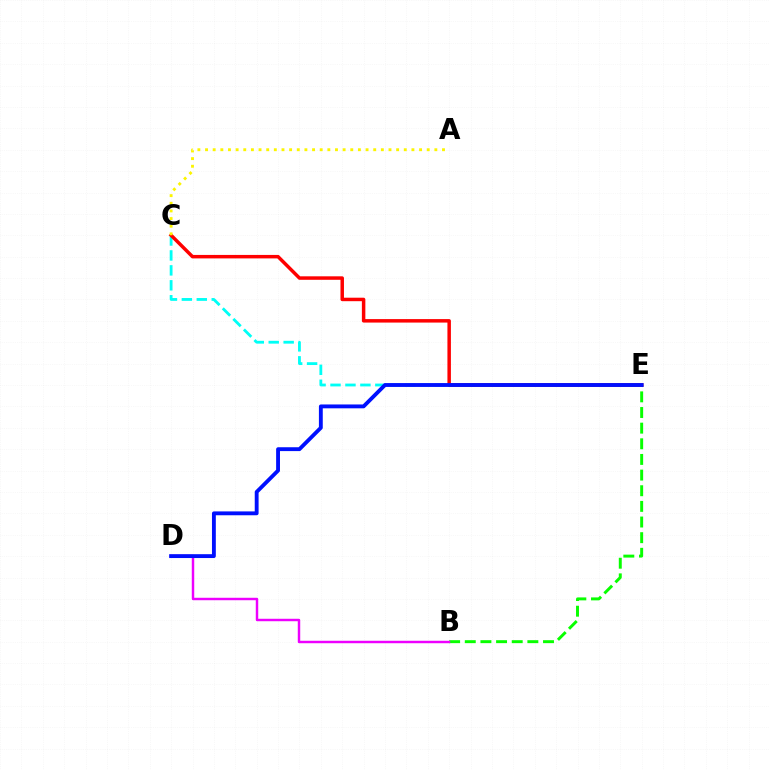{('B', 'E'): [{'color': '#08ff00', 'line_style': 'dashed', 'thickness': 2.13}], ('C', 'E'): [{'color': '#00fff6', 'line_style': 'dashed', 'thickness': 2.03}, {'color': '#ff0000', 'line_style': 'solid', 'thickness': 2.51}], ('B', 'D'): [{'color': '#ee00ff', 'line_style': 'solid', 'thickness': 1.76}], ('A', 'C'): [{'color': '#fcf500', 'line_style': 'dotted', 'thickness': 2.08}], ('D', 'E'): [{'color': '#0010ff', 'line_style': 'solid', 'thickness': 2.78}]}